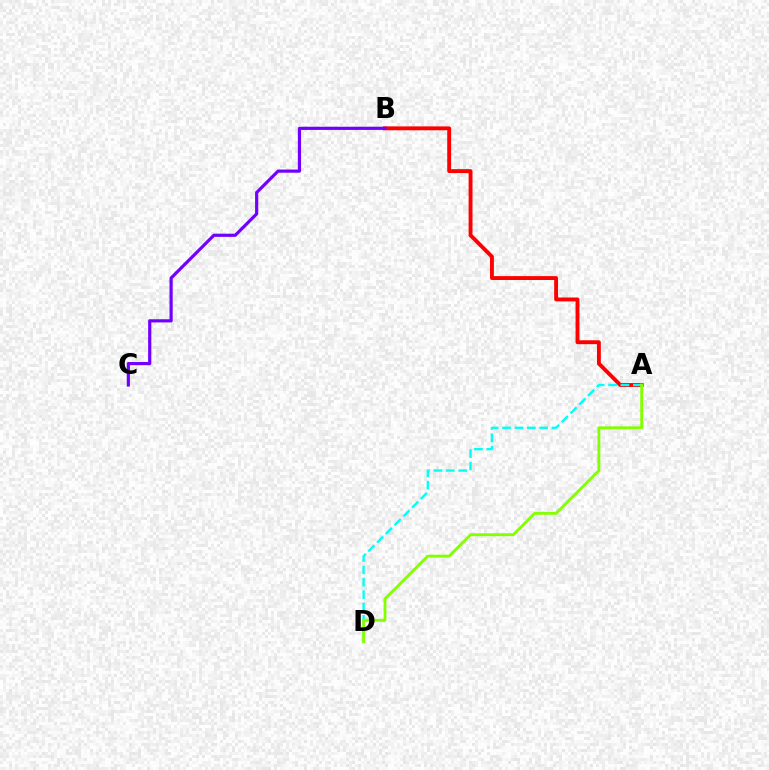{('A', 'B'): [{'color': '#ff0000', 'line_style': 'solid', 'thickness': 2.8}], ('B', 'C'): [{'color': '#7200ff', 'line_style': 'solid', 'thickness': 2.3}], ('A', 'D'): [{'color': '#00fff6', 'line_style': 'dashed', 'thickness': 1.68}, {'color': '#84ff00', 'line_style': 'solid', 'thickness': 2.06}]}